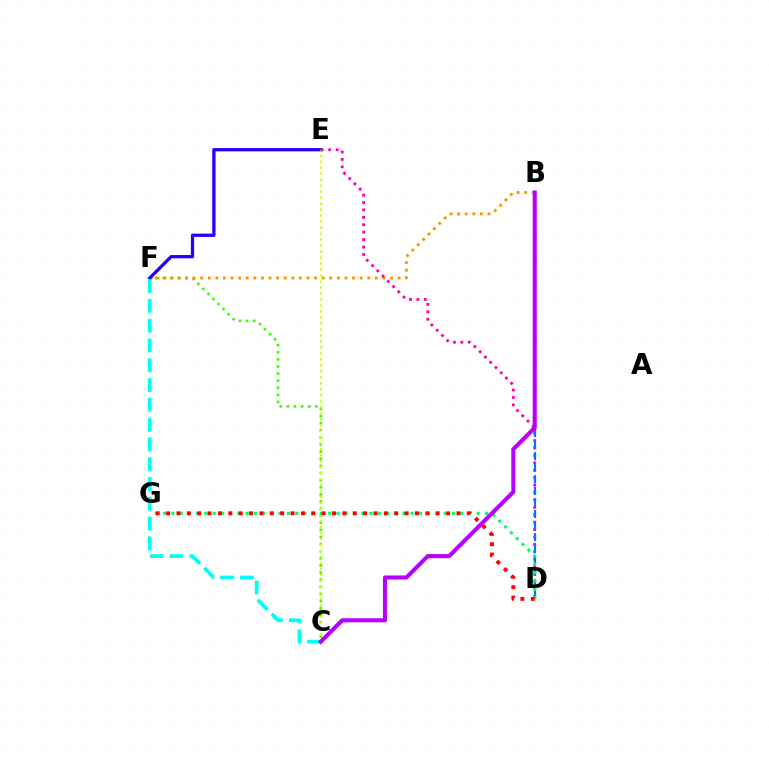{('C', 'F'): [{'color': '#3dff00', 'line_style': 'dotted', 'thickness': 1.93}, {'color': '#00fff6', 'line_style': 'dashed', 'thickness': 2.69}], ('B', 'F'): [{'color': '#ff9400', 'line_style': 'dotted', 'thickness': 2.06}], ('E', 'F'): [{'color': '#2500ff', 'line_style': 'solid', 'thickness': 2.36}], ('C', 'E'): [{'color': '#d1ff00', 'line_style': 'dotted', 'thickness': 1.63}], ('D', 'E'): [{'color': '#ff00ac', 'line_style': 'dotted', 'thickness': 2.02}], ('B', 'D'): [{'color': '#0074ff', 'line_style': 'dashed', 'thickness': 1.57}], ('D', 'G'): [{'color': '#00ff5c', 'line_style': 'dotted', 'thickness': 2.24}, {'color': '#ff0000', 'line_style': 'dotted', 'thickness': 2.82}], ('B', 'C'): [{'color': '#b900ff', 'line_style': 'solid', 'thickness': 2.94}]}